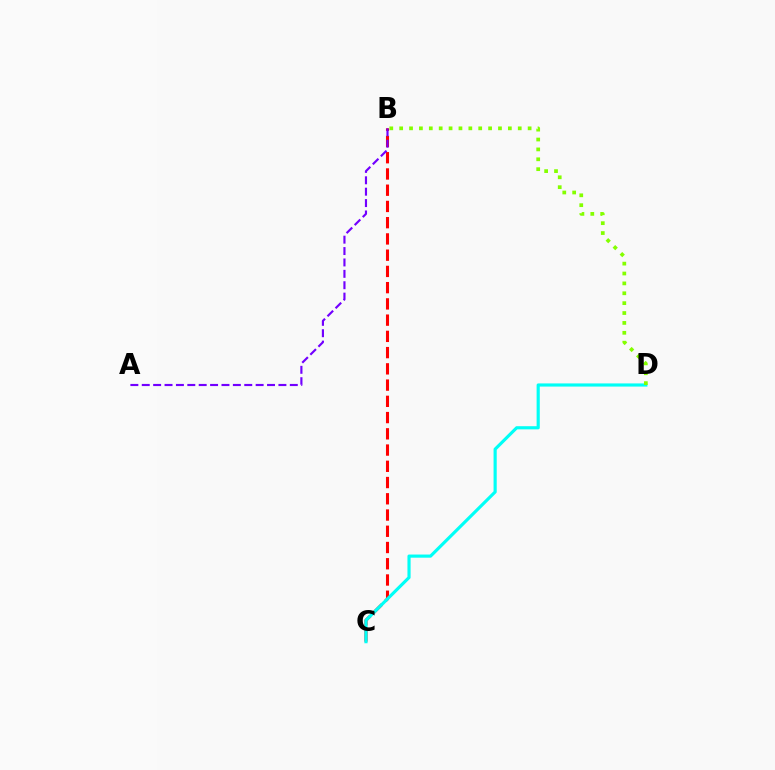{('B', 'C'): [{'color': '#ff0000', 'line_style': 'dashed', 'thickness': 2.21}], ('A', 'B'): [{'color': '#7200ff', 'line_style': 'dashed', 'thickness': 1.55}], ('C', 'D'): [{'color': '#00fff6', 'line_style': 'solid', 'thickness': 2.27}], ('B', 'D'): [{'color': '#84ff00', 'line_style': 'dotted', 'thickness': 2.68}]}